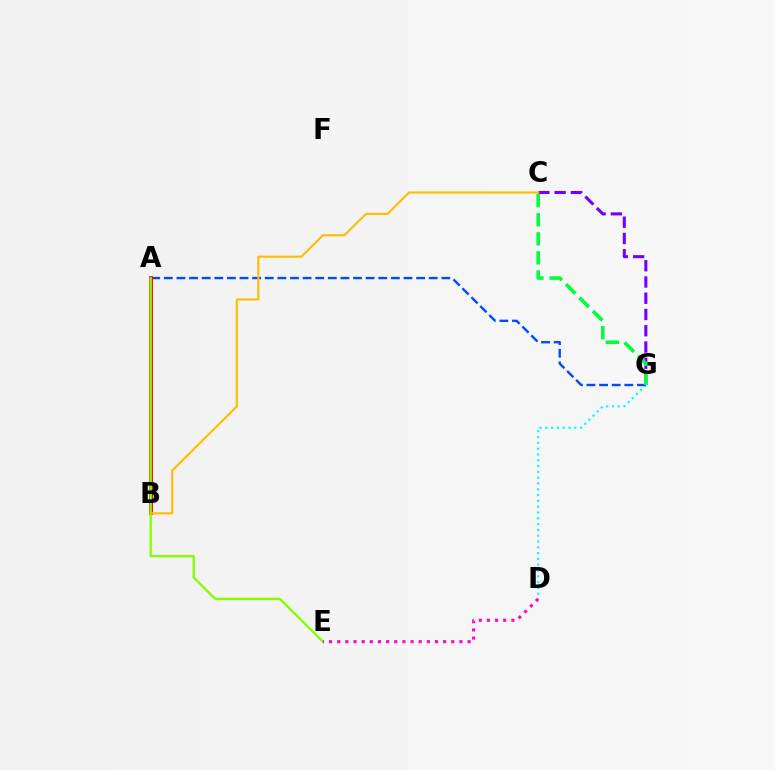{('C', 'G'): [{'color': '#7200ff', 'line_style': 'dashed', 'thickness': 2.21}, {'color': '#00ff39', 'line_style': 'dashed', 'thickness': 2.59}], ('D', 'G'): [{'color': '#00fff6', 'line_style': 'dotted', 'thickness': 1.58}], ('A', 'G'): [{'color': '#004bff', 'line_style': 'dashed', 'thickness': 1.71}], ('A', 'B'): [{'color': '#ff0000', 'line_style': 'solid', 'thickness': 2.76}], ('A', 'E'): [{'color': '#84ff00', 'line_style': 'solid', 'thickness': 1.71}], ('B', 'C'): [{'color': '#ffbd00', 'line_style': 'solid', 'thickness': 1.53}], ('D', 'E'): [{'color': '#ff00cf', 'line_style': 'dotted', 'thickness': 2.21}]}